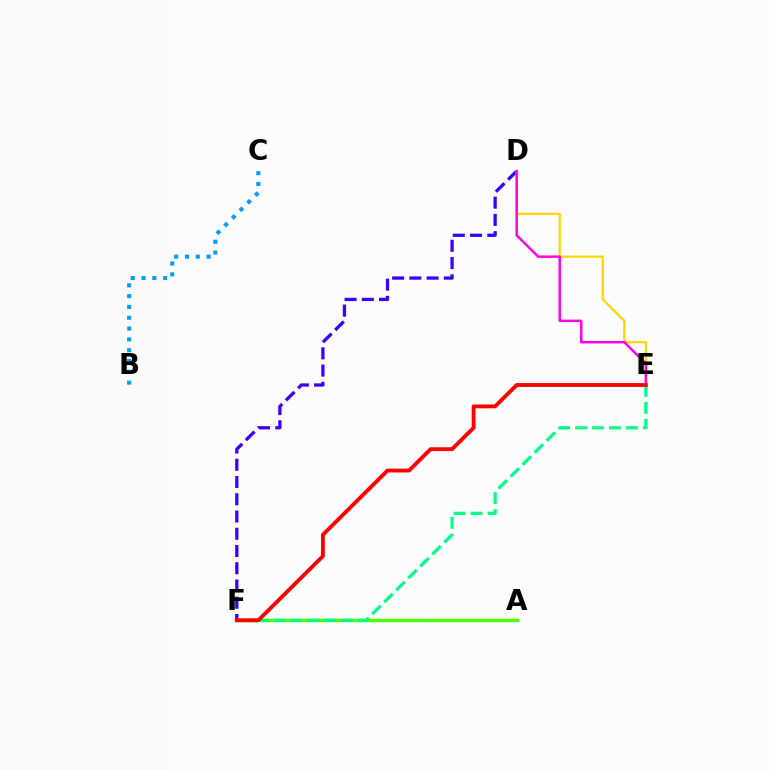{('A', 'F'): [{'color': '#4fff00', 'line_style': 'solid', 'thickness': 2.47}], ('D', 'F'): [{'color': '#3700ff', 'line_style': 'dashed', 'thickness': 2.34}], ('B', 'C'): [{'color': '#009eff', 'line_style': 'dotted', 'thickness': 2.94}], ('D', 'E'): [{'color': '#ffd500', 'line_style': 'solid', 'thickness': 1.61}, {'color': '#ff00ed', 'line_style': 'solid', 'thickness': 1.78}], ('E', 'F'): [{'color': '#00ff86', 'line_style': 'dashed', 'thickness': 2.3}, {'color': '#ff0000', 'line_style': 'solid', 'thickness': 2.76}]}